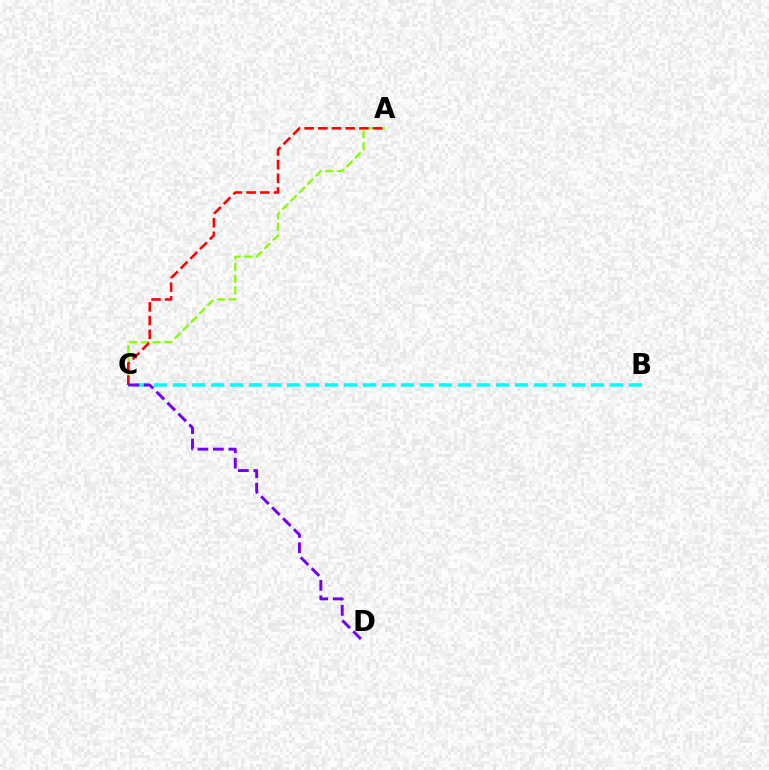{('A', 'C'): [{'color': '#84ff00', 'line_style': 'dashed', 'thickness': 1.59}, {'color': '#ff0000', 'line_style': 'dashed', 'thickness': 1.86}], ('B', 'C'): [{'color': '#00fff6', 'line_style': 'dashed', 'thickness': 2.58}], ('C', 'D'): [{'color': '#7200ff', 'line_style': 'dashed', 'thickness': 2.1}]}